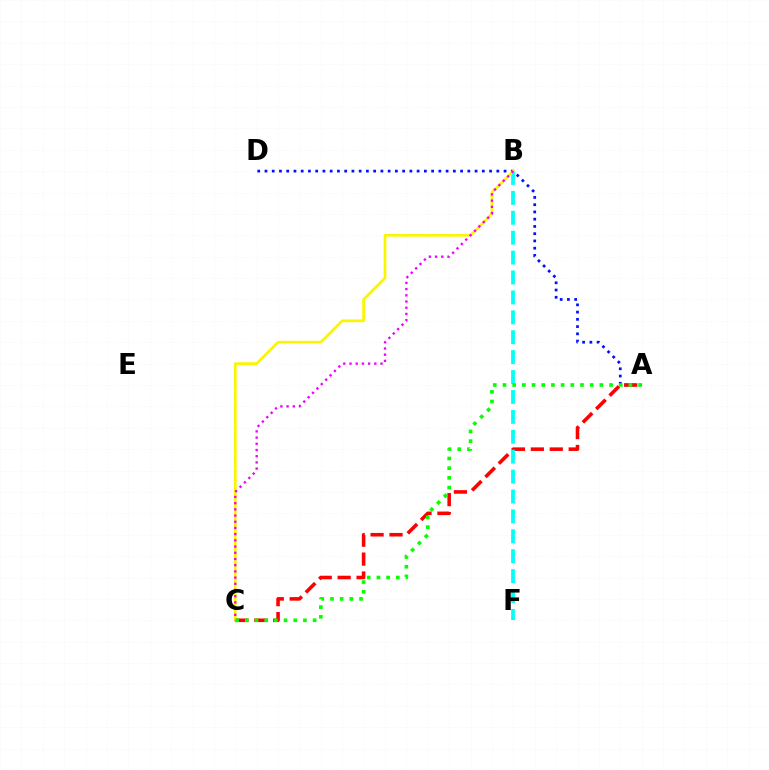{('A', 'D'): [{'color': '#0010ff', 'line_style': 'dotted', 'thickness': 1.97}], ('A', 'C'): [{'color': '#ff0000', 'line_style': 'dashed', 'thickness': 2.57}, {'color': '#08ff00', 'line_style': 'dotted', 'thickness': 2.63}], ('B', 'F'): [{'color': '#00fff6', 'line_style': 'dashed', 'thickness': 2.7}], ('B', 'C'): [{'color': '#fcf500', 'line_style': 'solid', 'thickness': 1.96}, {'color': '#ee00ff', 'line_style': 'dotted', 'thickness': 1.69}]}